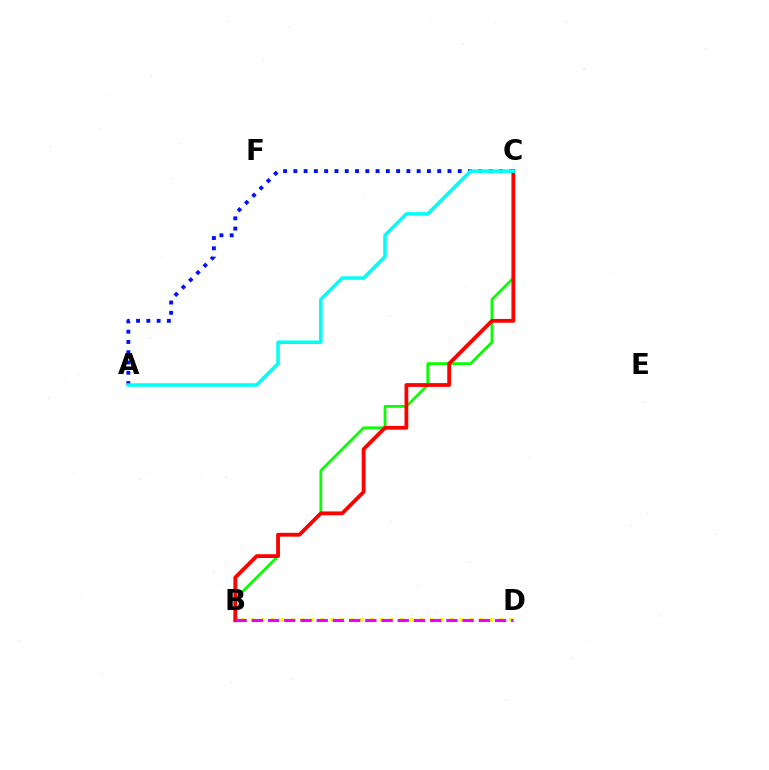{('B', 'C'): [{'color': '#08ff00', 'line_style': 'solid', 'thickness': 1.98}, {'color': '#ff0000', 'line_style': 'solid', 'thickness': 2.73}], ('A', 'C'): [{'color': '#0010ff', 'line_style': 'dotted', 'thickness': 2.79}, {'color': '#00fff6', 'line_style': 'solid', 'thickness': 2.55}], ('B', 'D'): [{'color': '#fcf500', 'line_style': 'dotted', 'thickness': 2.7}, {'color': '#ee00ff', 'line_style': 'dashed', 'thickness': 2.2}]}